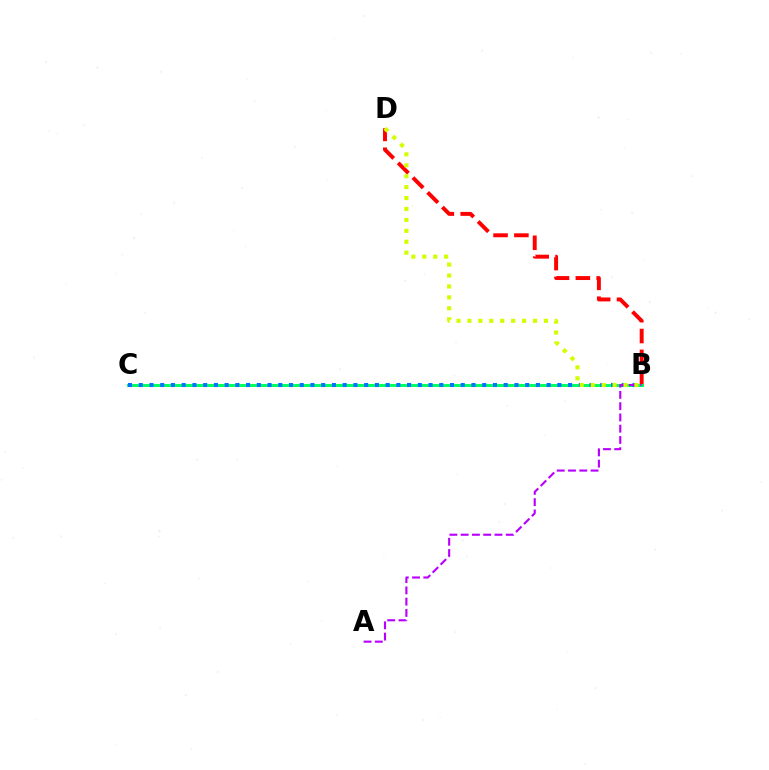{('B', 'D'): [{'color': '#ff0000', 'line_style': 'dashed', 'thickness': 2.83}, {'color': '#d1ff00', 'line_style': 'dotted', 'thickness': 2.97}], ('B', 'C'): [{'color': '#00ff5c', 'line_style': 'solid', 'thickness': 2.11}, {'color': '#0074ff', 'line_style': 'dotted', 'thickness': 2.92}], ('A', 'B'): [{'color': '#b900ff', 'line_style': 'dashed', 'thickness': 1.53}]}